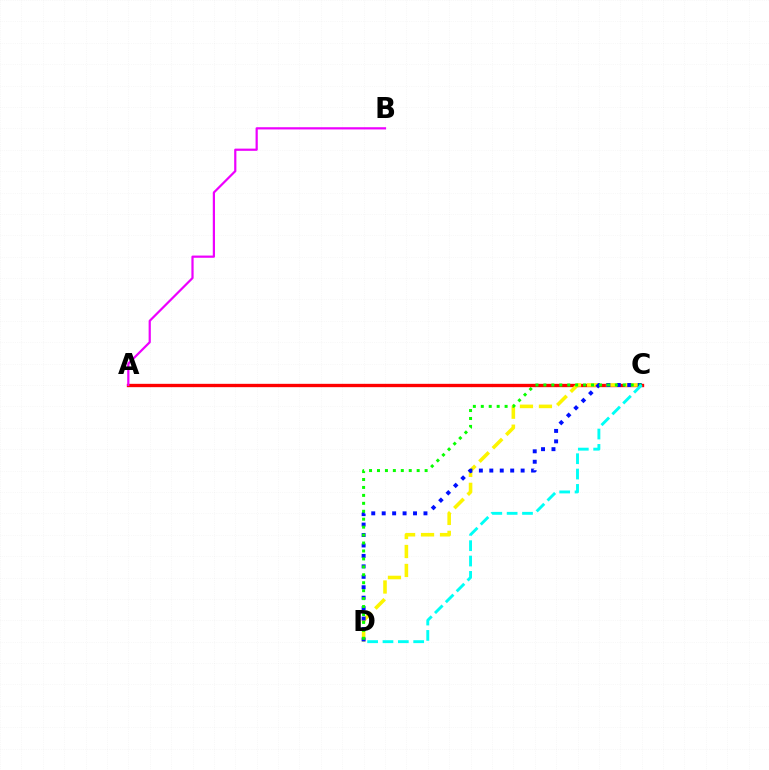{('A', 'C'): [{'color': '#ff0000', 'line_style': 'solid', 'thickness': 2.41}], ('C', 'D'): [{'color': '#fcf500', 'line_style': 'dashed', 'thickness': 2.58}, {'color': '#0010ff', 'line_style': 'dotted', 'thickness': 2.84}, {'color': '#08ff00', 'line_style': 'dotted', 'thickness': 2.16}, {'color': '#00fff6', 'line_style': 'dashed', 'thickness': 2.09}], ('A', 'B'): [{'color': '#ee00ff', 'line_style': 'solid', 'thickness': 1.59}]}